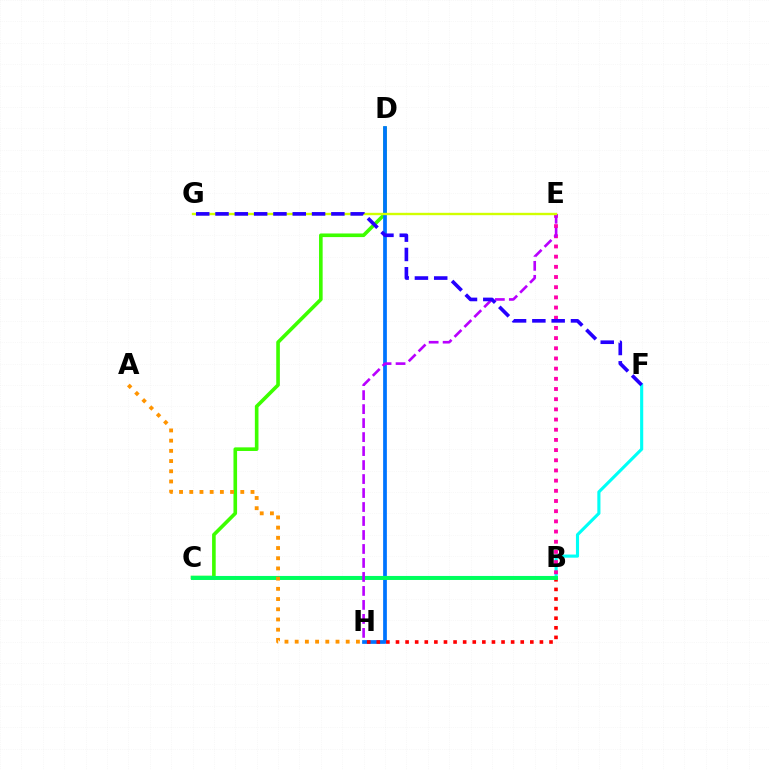{('C', 'D'): [{'color': '#3dff00', 'line_style': 'solid', 'thickness': 2.61}], ('D', 'H'): [{'color': '#0074ff', 'line_style': 'solid', 'thickness': 2.69}], ('C', 'F'): [{'color': '#00fff6', 'line_style': 'solid', 'thickness': 2.24}], ('B', 'H'): [{'color': '#ff0000', 'line_style': 'dotted', 'thickness': 2.61}], ('B', 'C'): [{'color': '#00ff5c', 'line_style': 'solid', 'thickness': 2.84}], ('A', 'H'): [{'color': '#ff9400', 'line_style': 'dotted', 'thickness': 2.77}], ('B', 'E'): [{'color': '#ff00ac', 'line_style': 'dotted', 'thickness': 2.77}], ('E', 'H'): [{'color': '#b900ff', 'line_style': 'dashed', 'thickness': 1.9}], ('E', 'G'): [{'color': '#d1ff00', 'line_style': 'solid', 'thickness': 1.71}], ('F', 'G'): [{'color': '#2500ff', 'line_style': 'dashed', 'thickness': 2.62}]}